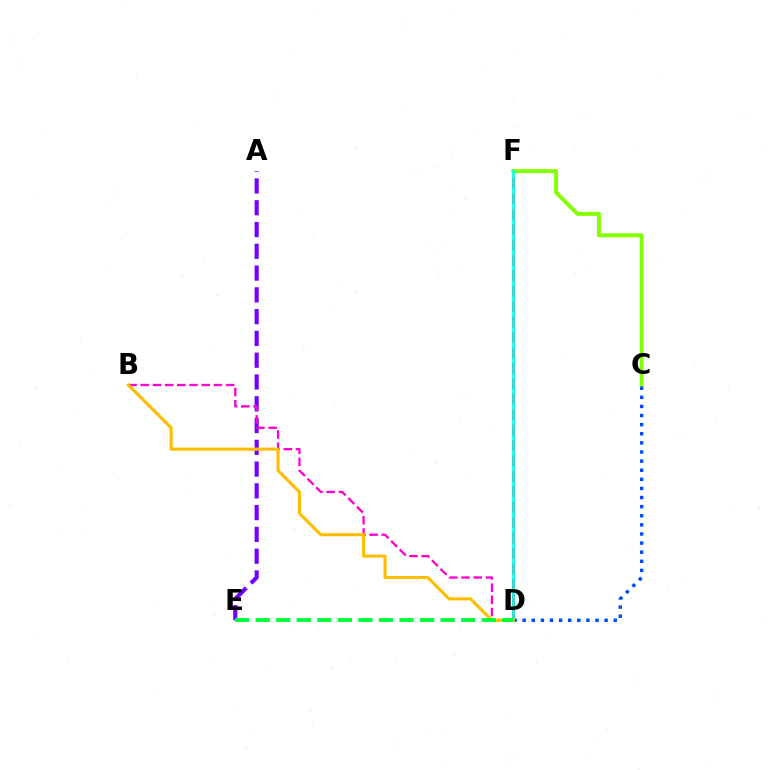{('D', 'F'): [{'color': '#ff0000', 'line_style': 'dashed', 'thickness': 2.09}, {'color': '#00fff6', 'line_style': 'solid', 'thickness': 1.91}], ('A', 'E'): [{'color': '#7200ff', 'line_style': 'dashed', 'thickness': 2.96}], ('B', 'D'): [{'color': '#ff00cf', 'line_style': 'dashed', 'thickness': 1.66}, {'color': '#ffbd00', 'line_style': 'solid', 'thickness': 2.25}], ('C', 'F'): [{'color': '#84ff00', 'line_style': 'solid', 'thickness': 2.83}], ('C', 'D'): [{'color': '#004bff', 'line_style': 'dotted', 'thickness': 2.47}], ('D', 'E'): [{'color': '#00ff39', 'line_style': 'dashed', 'thickness': 2.79}]}